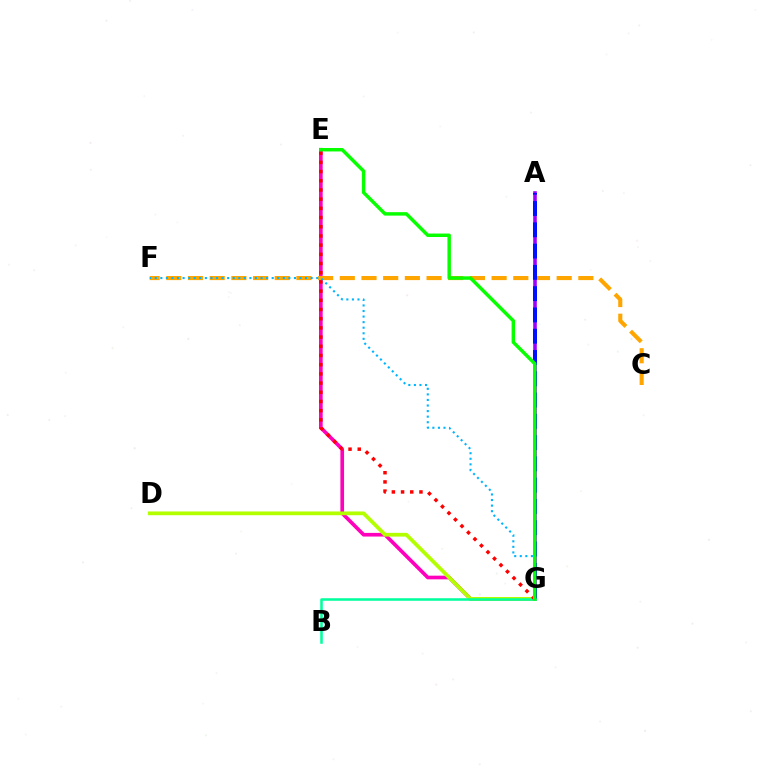{('E', 'G'): [{'color': '#ff00bd', 'line_style': 'solid', 'thickness': 2.63}, {'color': '#ff0000', 'line_style': 'dotted', 'thickness': 2.5}, {'color': '#08ff00', 'line_style': 'solid', 'thickness': 2.49}], ('C', 'F'): [{'color': '#ffa500', 'line_style': 'dashed', 'thickness': 2.95}], ('A', 'G'): [{'color': '#9b00ff', 'line_style': 'solid', 'thickness': 2.57}, {'color': '#0010ff', 'line_style': 'dashed', 'thickness': 2.89}], ('D', 'G'): [{'color': '#b3ff00', 'line_style': 'solid', 'thickness': 2.7}], ('F', 'G'): [{'color': '#00b5ff', 'line_style': 'dotted', 'thickness': 1.51}], ('B', 'G'): [{'color': '#00ff9d', 'line_style': 'solid', 'thickness': 1.83}]}